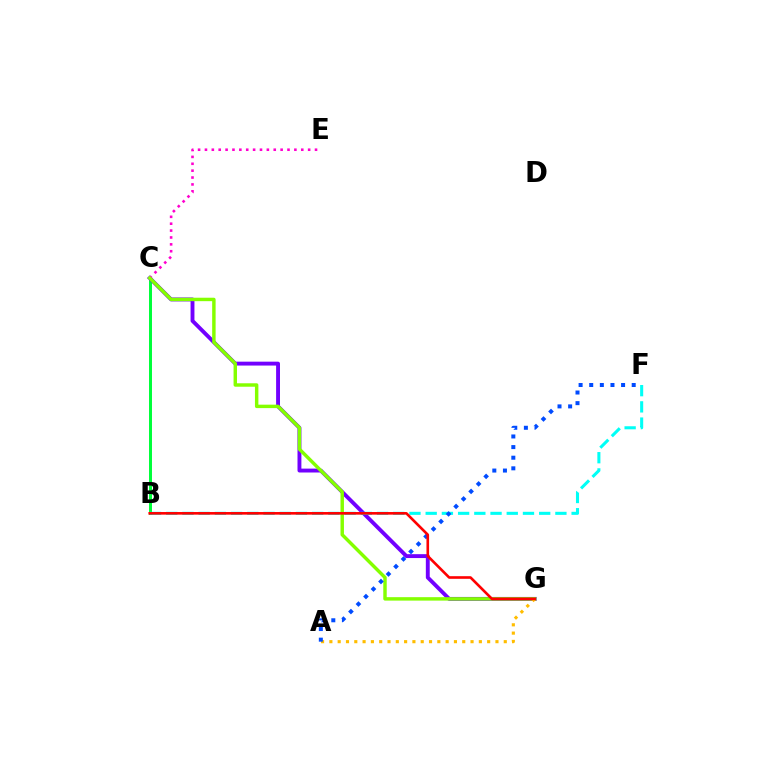{('B', 'C'): [{'color': '#00ff39', 'line_style': 'solid', 'thickness': 2.14}], ('C', 'G'): [{'color': '#7200ff', 'line_style': 'solid', 'thickness': 2.8}, {'color': '#84ff00', 'line_style': 'solid', 'thickness': 2.48}], ('C', 'E'): [{'color': '#ff00cf', 'line_style': 'dotted', 'thickness': 1.87}], ('A', 'G'): [{'color': '#ffbd00', 'line_style': 'dotted', 'thickness': 2.26}], ('B', 'F'): [{'color': '#00fff6', 'line_style': 'dashed', 'thickness': 2.2}], ('A', 'F'): [{'color': '#004bff', 'line_style': 'dotted', 'thickness': 2.89}], ('B', 'G'): [{'color': '#ff0000', 'line_style': 'solid', 'thickness': 1.89}]}